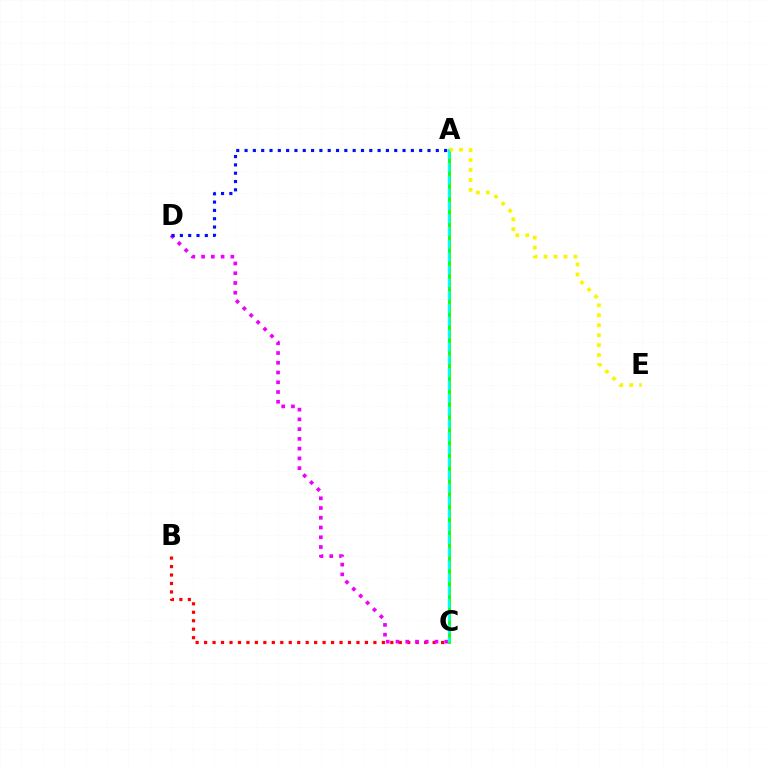{('B', 'C'): [{'color': '#ff0000', 'line_style': 'dotted', 'thickness': 2.3}], ('C', 'D'): [{'color': '#ee00ff', 'line_style': 'dotted', 'thickness': 2.65}], ('A', 'C'): [{'color': '#08ff00', 'line_style': 'solid', 'thickness': 2.02}, {'color': '#00fff6', 'line_style': 'dashed', 'thickness': 1.74}], ('A', 'E'): [{'color': '#fcf500', 'line_style': 'dotted', 'thickness': 2.7}], ('A', 'D'): [{'color': '#0010ff', 'line_style': 'dotted', 'thickness': 2.26}]}